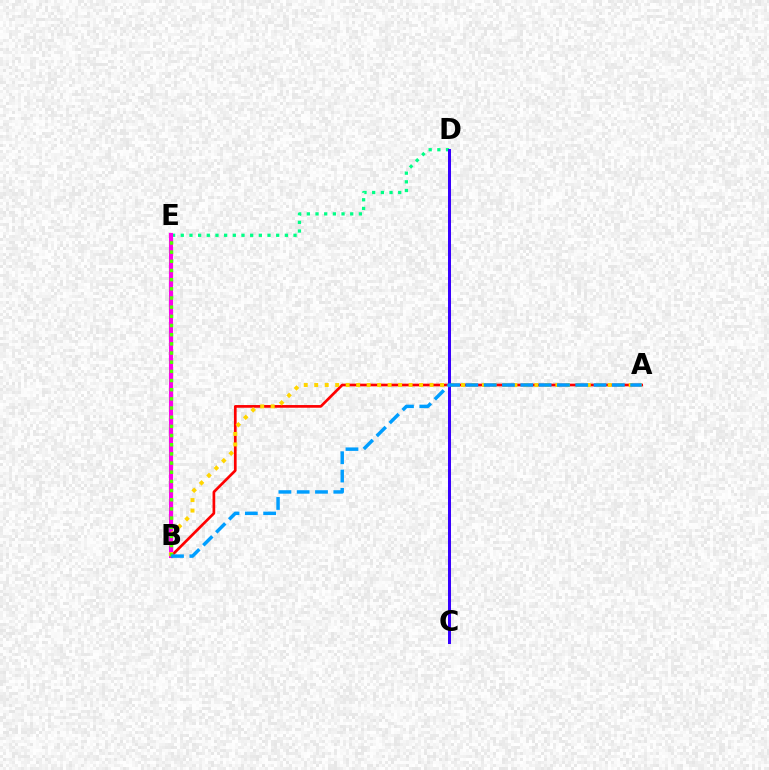{('A', 'B'): [{'color': '#ff0000', 'line_style': 'solid', 'thickness': 1.94}, {'color': '#ffd500', 'line_style': 'dotted', 'thickness': 2.85}, {'color': '#009eff', 'line_style': 'dashed', 'thickness': 2.49}], ('D', 'E'): [{'color': '#00ff86', 'line_style': 'dotted', 'thickness': 2.36}], ('B', 'E'): [{'color': '#ff00ed', 'line_style': 'solid', 'thickness': 2.97}, {'color': '#4fff00', 'line_style': 'dotted', 'thickness': 2.49}], ('C', 'D'): [{'color': '#3700ff', 'line_style': 'solid', 'thickness': 2.16}]}